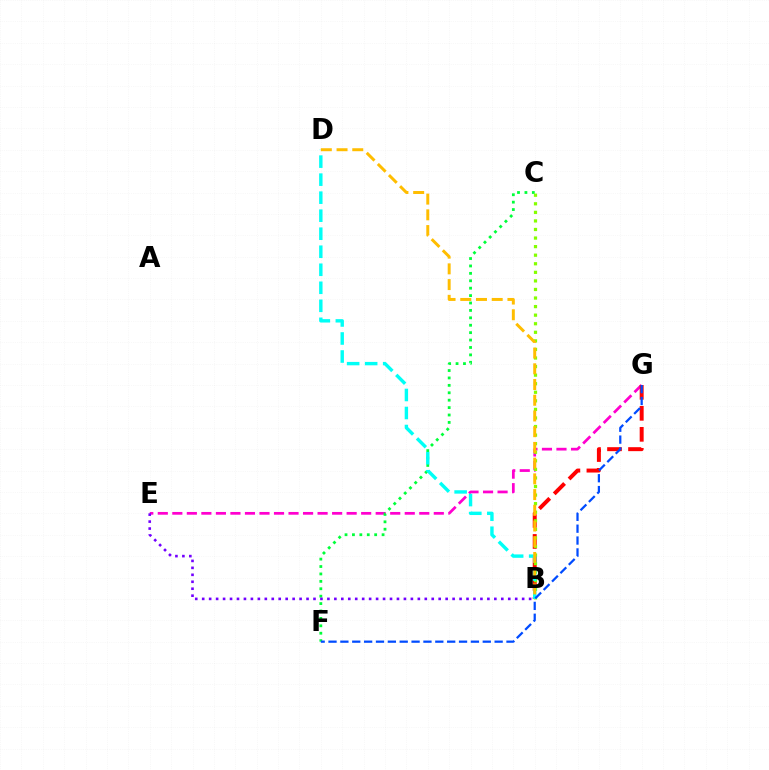{('E', 'G'): [{'color': '#ff00cf', 'line_style': 'dashed', 'thickness': 1.97}], ('B', 'G'): [{'color': '#ff0000', 'line_style': 'dashed', 'thickness': 2.85}], ('C', 'F'): [{'color': '#00ff39', 'line_style': 'dotted', 'thickness': 2.01}], ('B', 'C'): [{'color': '#84ff00', 'line_style': 'dotted', 'thickness': 2.33}], ('B', 'D'): [{'color': '#00fff6', 'line_style': 'dashed', 'thickness': 2.45}, {'color': '#ffbd00', 'line_style': 'dashed', 'thickness': 2.14}], ('B', 'E'): [{'color': '#7200ff', 'line_style': 'dotted', 'thickness': 1.89}], ('F', 'G'): [{'color': '#004bff', 'line_style': 'dashed', 'thickness': 1.61}]}